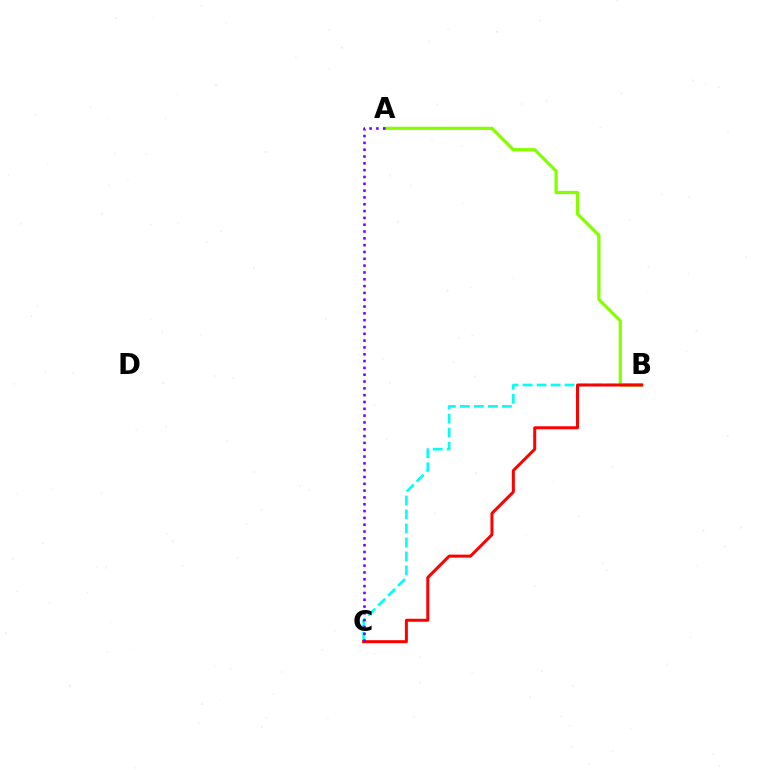{('B', 'C'): [{'color': '#00fff6', 'line_style': 'dashed', 'thickness': 1.9}, {'color': '#ff0000', 'line_style': 'solid', 'thickness': 2.16}], ('A', 'B'): [{'color': '#84ff00', 'line_style': 'solid', 'thickness': 2.33}], ('A', 'C'): [{'color': '#7200ff', 'line_style': 'dotted', 'thickness': 1.85}]}